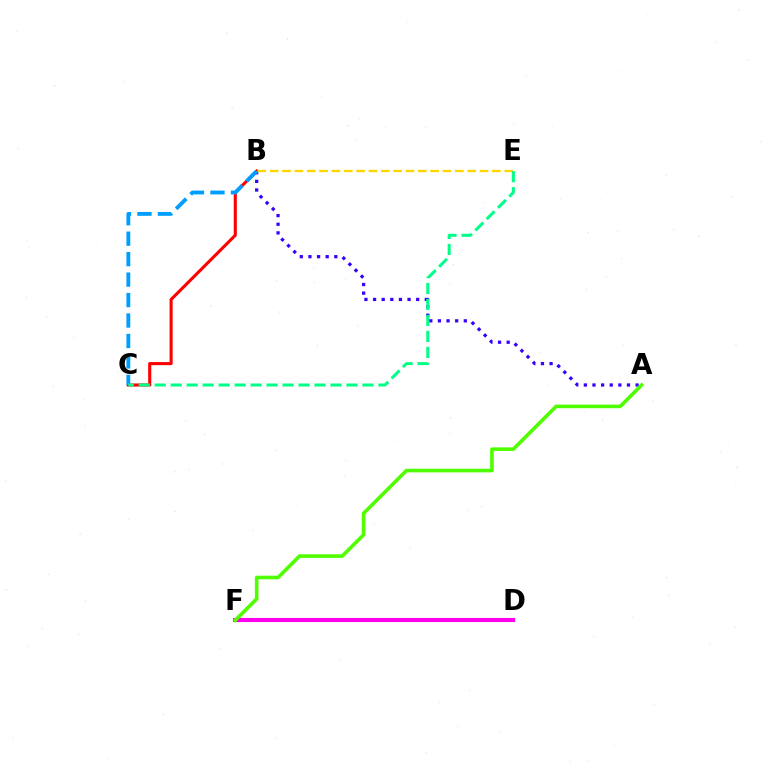{('A', 'B'): [{'color': '#3700ff', 'line_style': 'dotted', 'thickness': 2.34}], ('D', 'F'): [{'color': '#ff00ed', 'line_style': 'solid', 'thickness': 2.96}], ('B', 'C'): [{'color': '#ff0000', 'line_style': 'solid', 'thickness': 2.23}, {'color': '#009eff', 'line_style': 'dashed', 'thickness': 2.78}], ('B', 'E'): [{'color': '#ffd500', 'line_style': 'dashed', 'thickness': 1.68}], ('C', 'E'): [{'color': '#00ff86', 'line_style': 'dashed', 'thickness': 2.17}], ('A', 'F'): [{'color': '#4fff00', 'line_style': 'solid', 'thickness': 2.6}]}